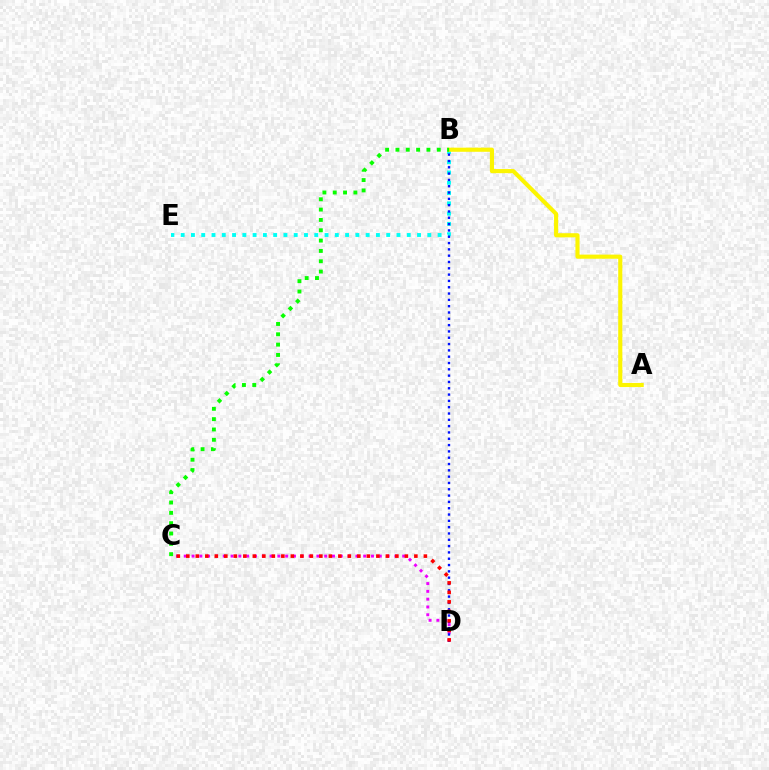{('C', 'D'): [{'color': '#ee00ff', 'line_style': 'dotted', 'thickness': 2.12}, {'color': '#ff0000', 'line_style': 'dotted', 'thickness': 2.58}], ('B', 'E'): [{'color': '#00fff6', 'line_style': 'dotted', 'thickness': 2.79}], ('B', 'D'): [{'color': '#0010ff', 'line_style': 'dotted', 'thickness': 1.72}], ('A', 'B'): [{'color': '#fcf500', 'line_style': 'solid', 'thickness': 2.97}], ('B', 'C'): [{'color': '#08ff00', 'line_style': 'dotted', 'thickness': 2.81}]}